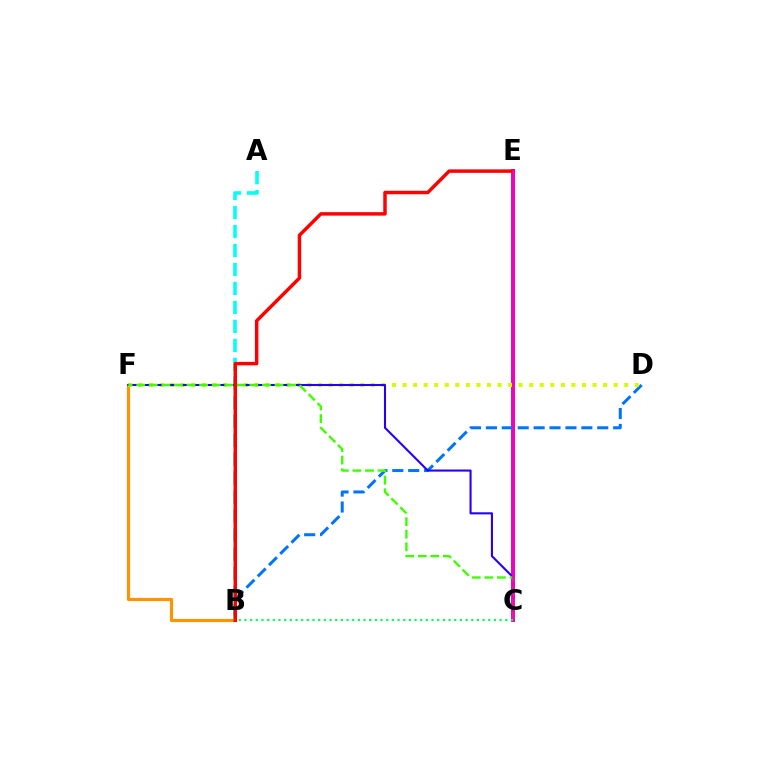{('C', 'E'): [{'color': '#b900ff', 'line_style': 'solid', 'thickness': 2.78}, {'color': '#ff00ac', 'line_style': 'solid', 'thickness': 1.88}], ('A', 'B'): [{'color': '#00fff6', 'line_style': 'dashed', 'thickness': 2.58}], ('B', 'D'): [{'color': '#0074ff', 'line_style': 'dashed', 'thickness': 2.16}], ('B', 'F'): [{'color': '#ff9400', 'line_style': 'solid', 'thickness': 2.27}], ('D', 'F'): [{'color': '#d1ff00', 'line_style': 'dotted', 'thickness': 2.87}], ('C', 'F'): [{'color': '#2500ff', 'line_style': 'solid', 'thickness': 1.5}, {'color': '#3dff00', 'line_style': 'dashed', 'thickness': 1.71}], ('B', 'E'): [{'color': '#ff0000', 'line_style': 'solid', 'thickness': 2.5}], ('B', 'C'): [{'color': '#00ff5c', 'line_style': 'dotted', 'thickness': 1.54}]}